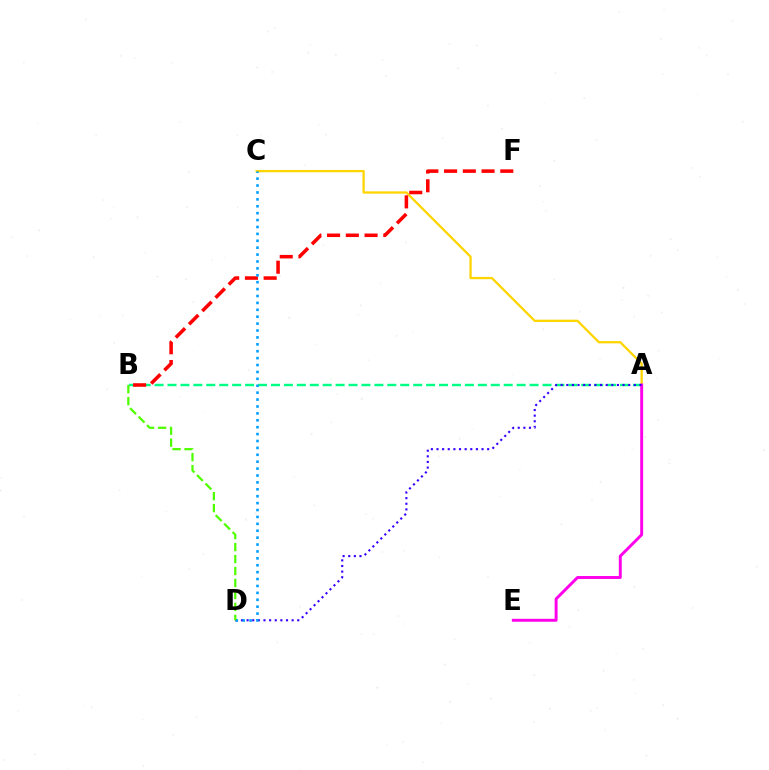{('A', 'B'): [{'color': '#00ff86', 'line_style': 'dashed', 'thickness': 1.76}], ('A', 'C'): [{'color': '#ffd500', 'line_style': 'solid', 'thickness': 1.64}], ('B', 'F'): [{'color': '#ff0000', 'line_style': 'dashed', 'thickness': 2.55}], ('A', 'E'): [{'color': '#ff00ed', 'line_style': 'solid', 'thickness': 2.11}], ('A', 'D'): [{'color': '#3700ff', 'line_style': 'dotted', 'thickness': 1.53}], ('C', 'D'): [{'color': '#009eff', 'line_style': 'dotted', 'thickness': 1.88}], ('B', 'D'): [{'color': '#4fff00', 'line_style': 'dashed', 'thickness': 1.62}]}